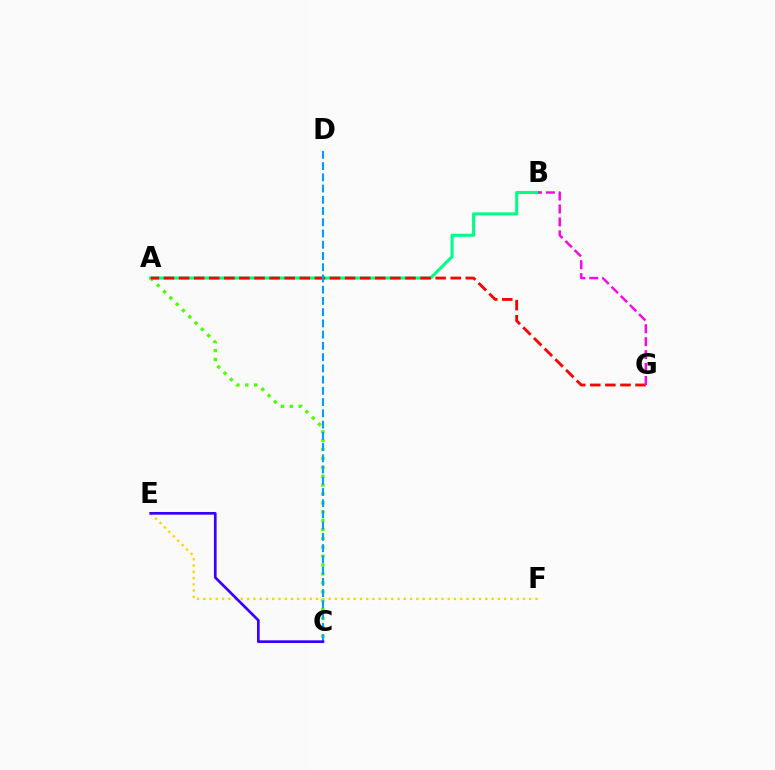{('A', 'B'): [{'color': '#00ff86', 'line_style': 'solid', 'thickness': 2.21}], ('A', 'C'): [{'color': '#4fff00', 'line_style': 'dotted', 'thickness': 2.41}], ('E', 'F'): [{'color': '#ffd500', 'line_style': 'dotted', 'thickness': 1.7}], ('A', 'G'): [{'color': '#ff0000', 'line_style': 'dashed', 'thickness': 2.05}], ('B', 'G'): [{'color': '#ff00ed', 'line_style': 'dashed', 'thickness': 1.76}], ('C', 'D'): [{'color': '#009eff', 'line_style': 'dashed', 'thickness': 1.53}], ('C', 'E'): [{'color': '#3700ff', 'line_style': 'solid', 'thickness': 1.94}]}